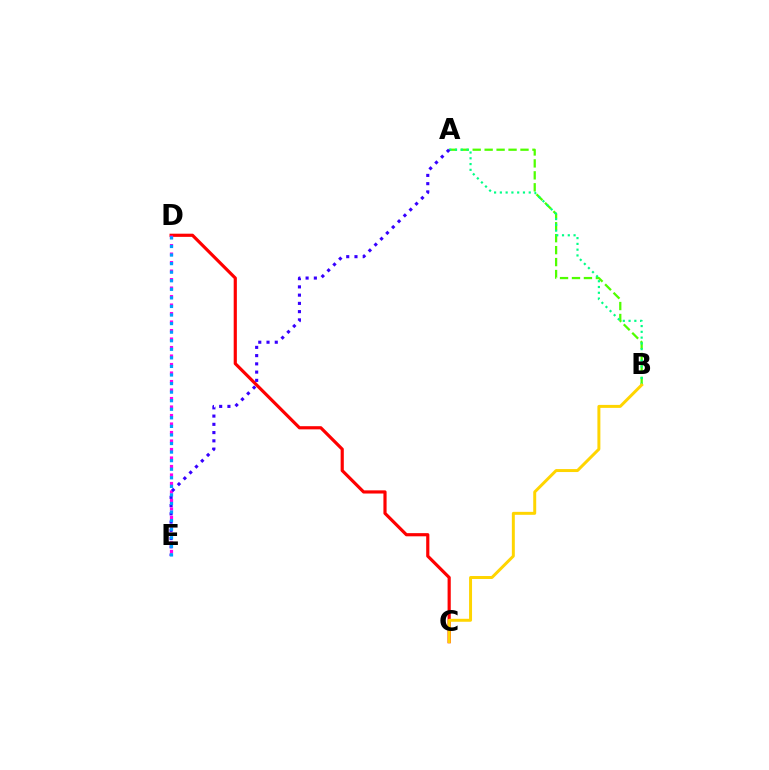{('C', 'D'): [{'color': '#ff0000', 'line_style': 'solid', 'thickness': 2.28}], ('D', 'E'): [{'color': '#ff00ed', 'line_style': 'dotted', 'thickness': 2.31}, {'color': '#009eff', 'line_style': 'dotted', 'thickness': 2.33}], ('A', 'B'): [{'color': '#4fff00', 'line_style': 'dashed', 'thickness': 1.62}, {'color': '#00ff86', 'line_style': 'dotted', 'thickness': 1.57}], ('B', 'C'): [{'color': '#ffd500', 'line_style': 'solid', 'thickness': 2.14}], ('A', 'E'): [{'color': '#3700ff', 'line_style': 'dotted', 'thickness': 2.24}]}